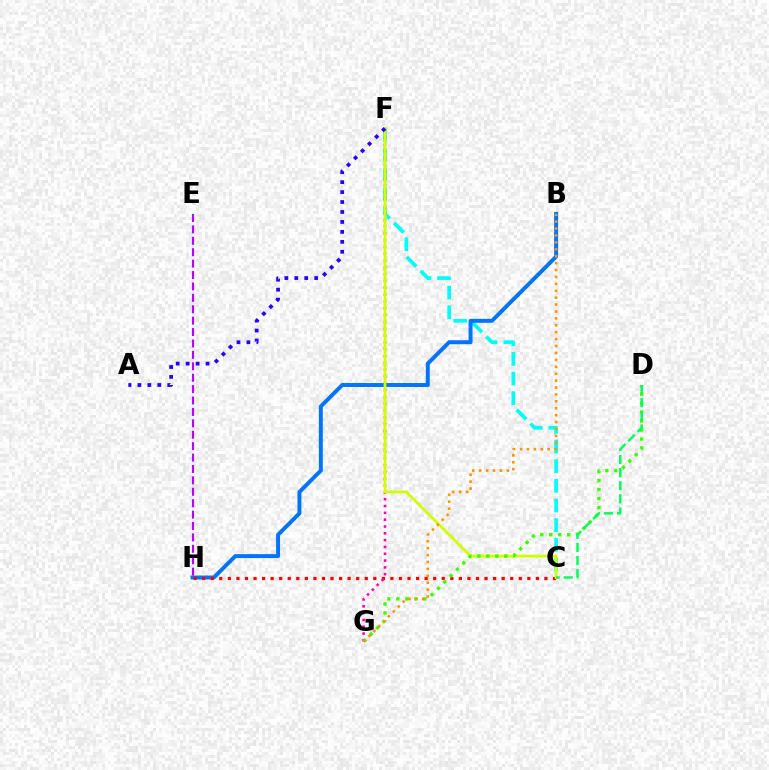{('C', 'F'): [{'color': '#00fff6', 'line_style': 'dashed', 'thickness': 2.67}, {'color': '#d1ff00', 'line_style': 'solid', 'thickness': 2.01}], ('B', 'H'): [{'color': '#0074ff', 'line_style': 'solid', 'thickness': 2.84}], ('C', 'H'): [{'color': '#ff0000', 'line_style': 'dotted', 'thickness': 2.32}], ('F', 'G'): [{'color': '#ff00ac', 'line_style': 'dotted', 'thickness': 1.85}], ('A', 'F'): [{'color': '#2500ff', 'line_style': 'dotted', 'thickness': 2.7}], ('D', 'G'): [{'color': '#3dff00', 'line_style': 'dotted', 'thickness': 2.44}], ('C', 'D'): [{'color': '#00ff5c', 'line_style': 'dashed', 'thickness': 1.78}], ('B', 'G'): [{'color': '#ff9400', 'line_style': 'dotted', 'thickness': 1.88}], ('E', 'H'): [{'color': '#b900ff', 'line_style': 'dashed', 'thickness': 1.55}]}